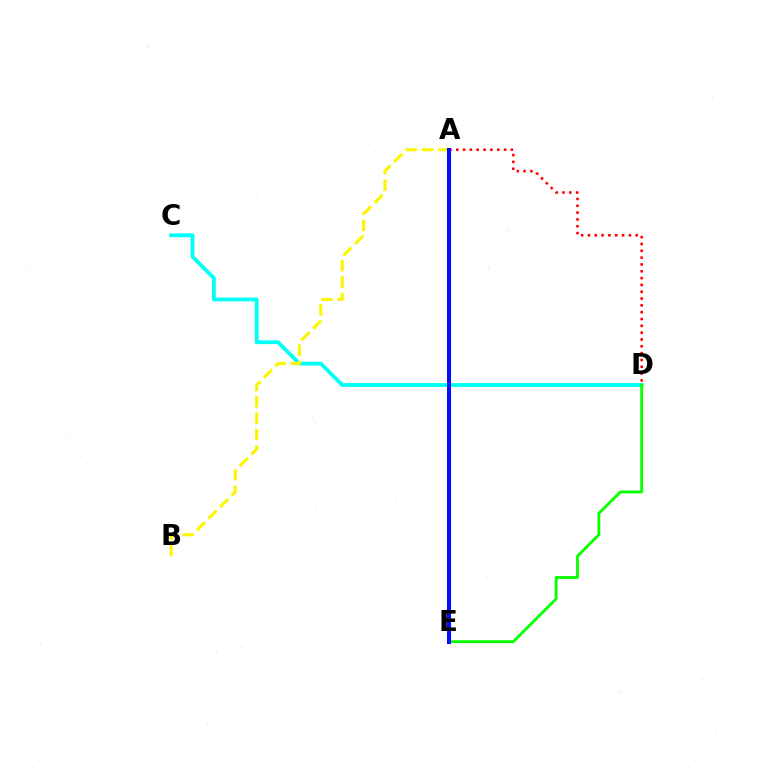{('C', 'D'): [{'color': '#00fff6', 'line_style': 'solid', 'thickness': 2.74}], ('A', 'D'): [{'color': '#ff0000', 'line_style': 'dotted', 'thickness': 1.85}], ('A', 'B'): [{'color': '#fcf500', 'line_style': 'dashed', 'thickness': 2.23}], ('A', 'E'): [{'color': '#ee00ff', 'line_style': 'dotted', 'thickness': 2.19}, {'color': '#0010ff', 'line_style': 'solid', 'thickness': 2.91}], ('D', 'E'): [{'color': '#08ff00', 'line_style': 'solid', 'thickness': 2.04}]}